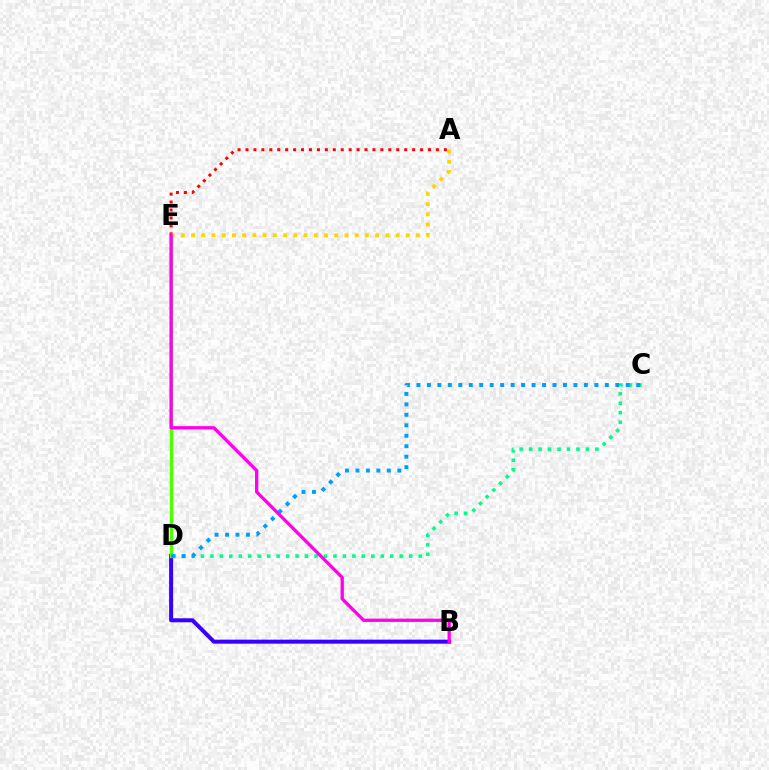{('B', 'D'): [{'color': '#3700ff', 'line_style': 'solid', 'thickness': 2.89}], ('C', 'D'): [{'color': '#00ff86', 'line_style': 'dotted', 'thickness': 2.57}, {'color': '#009eff', 'line_style': 'dotted', 'thickness': 2.84}], ('D', 'E'): [{'color': '#4fff00', 'line_style': 'solid', 'thickness': 2.4}], ('A', 'E'): [{'color': '#ff0000', 'line_style': 'dotted', 'thickness': 2.16}, {'color': '#ffd500', 'line_style': 'dotted', 'thickness': 2.78}], ('B', 'E'): [{'color': '#ff00ed', 'line_style': 'solid', 'thickness': 2.37}]}